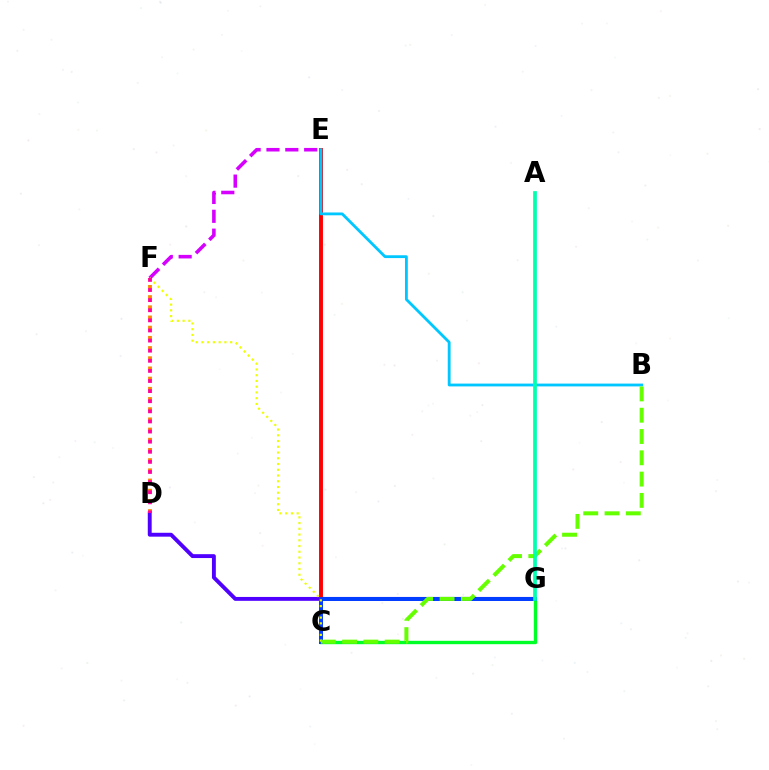{('D', 'G'): [{'color': '#4f00ff', 'line_style': 'solid', 'thickness': 2.79}], ('C', 'E'): [{'color': '#ff0000', 'line_style': 'solid', 'thickness': 2.82}], ('C', 'G'): [{'color': '#00ff27', 'line_style': 'solid', 'thickness': 2.43}, {'color': '#003fff', 'line_style': 'solid', 'thickness': 2.81}], ('E', 'F'): [{'color': '#d600ff', 'line_style': 'dashed', 'thickness': 2.56}], ('C', 'F'): [{'color': '#eeff00', 'line_style': 'dotted', 'thickness': 1.56}], ('B', 'E'): [{'color': '#00c7ff', 'line_style': 'solid', 'thickness': 2.03}], ('D', 'F'): [{'color': '#ff8800', 'line_style': 'dotted', 'thickness': 2.77}, {'color': '#ff00a0', 'line_style': 'dotted', 'thickness': 2.75}], ('B', 'C'): [{'color': '#66ff00', 'line_style': 'dashed', 'thickness': 2.89}], ('A', 'G'): [{'color': '#00ffaf', 'line_style': 'solid', 'thickness': 2.67}]}